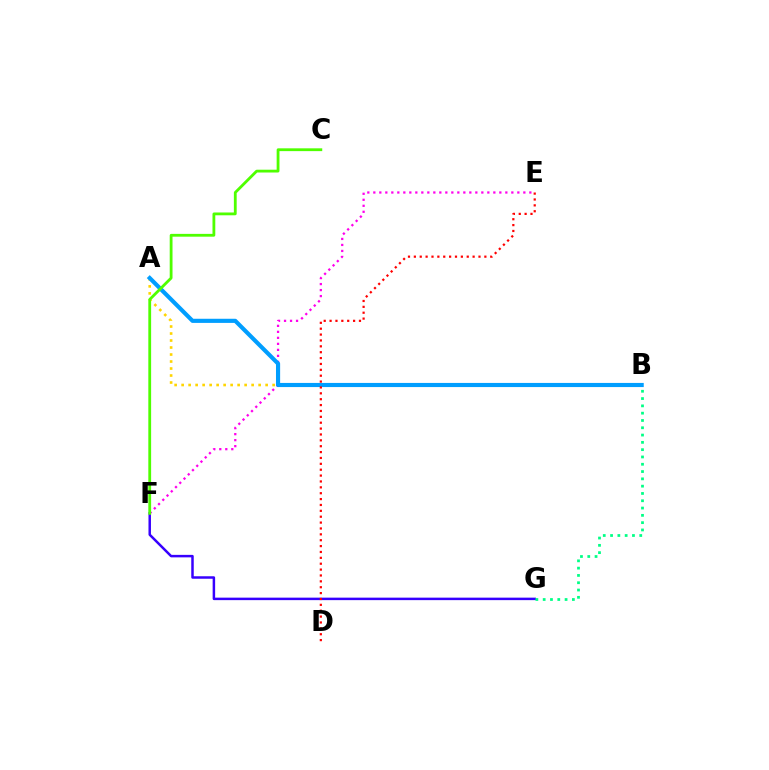{('A', 'B'): [{'color': '#ffd500', 'line_style': 'dotted', 'thickness': 1.9}, {'color': '#009eff', 'line_style': 'solid', 'thickness': 2.98}], ('F', 'G'): [{'color': '#3700ff', 'line_style': 'solid', 'thickness': 1.79}], ('B', 'G'): [{'color': '#00ff86', 'line_style': 'dotted', 'thickness': 1.98}], ('E', 'F'): [{'color': '#ff00ed', 'line_style': 'dotted', 'thickness': 1.63}], ('D', 'E'): [{'color': '#ff0000', 'line_style': 'dotted', 'thickness': 1.6}], ('C', 'F'): [{'color': '#4fff00', 'line_style': 'solid', 'thickness': 2.02}]}